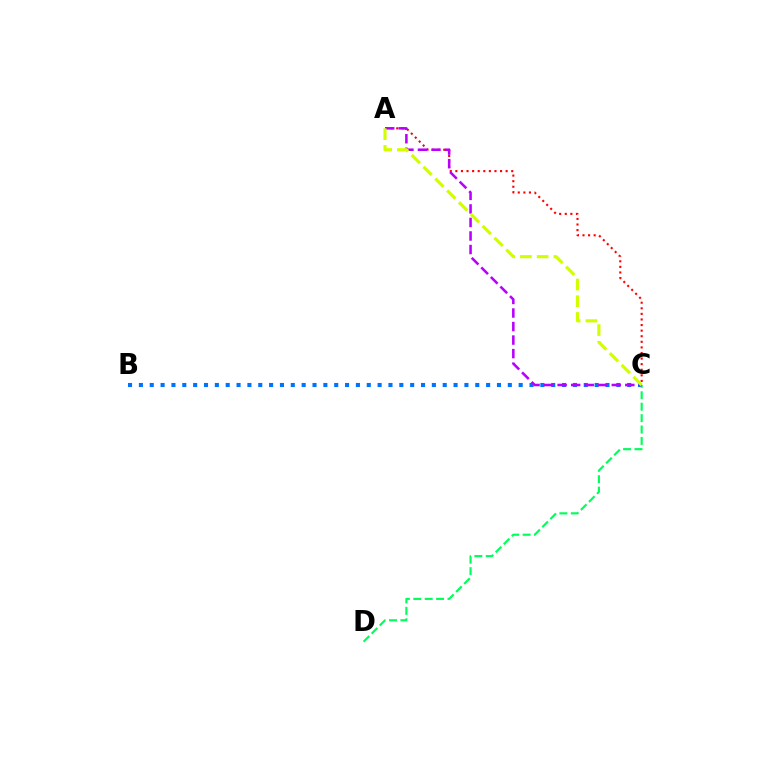{('B', 'C'): [{'color': '#0074ff', 'line_style': 'dotted', 'thickness': 2.95}], ('A', 'C'): [{'color': '#ff0000', 'line_style': 'dotted', 'thickness': 1.52}, {'color': '#b900ff', 'line_style': 'dashed', 'thickness': 1.84}, {'color': '#d1ff00', 'line_style': 'dashed', 'thickness': 2.27}], ('C', 'D'): [{'color': '#00ff5c', 'line_style': 'dashed', 'thickness': 1.55}]}